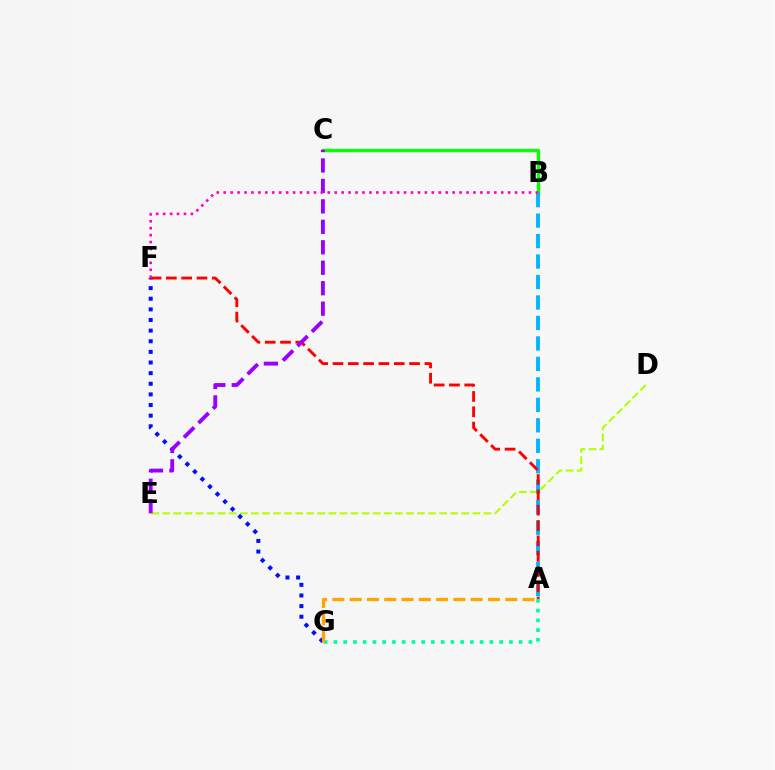{('B', 'C'): [{'color': '#08ff00', 'line_style': 'solid', 'thickness': 2.44}], ('D', 'E'): [{'color': '#b3ff00', 'line_style': 'dashed', 'thickness': 1.5}], ('F', 'G'): [{'color': '#0010ff', 'line_style': 'dotted', 'thickness': 2.89}], ('A', 'G'): [{'color': '#00ff9d', 'line_style': 'dotted', 'thickness': 2.65}, {'color': '#ffa500', 'line_style': 'dashed', 'thickness': 2.35}], ('A', 'B'): [{'color': '#00b5ff', 'line_style': 'dashed', 'thickness': 2.78}], ('A', 'F'): [{'color': '#ff0000', 'line_style': 'dashed', 'thickness': 2.08}], ('C', 'E'): [{'color': '#9b00ff', 'line_style': 'dashed', 'thickness': 2.78}], ('B', 'F'): [{'color': '#ff00bd', 'line_style': 'dotted', 'thickness': 1.88}]}